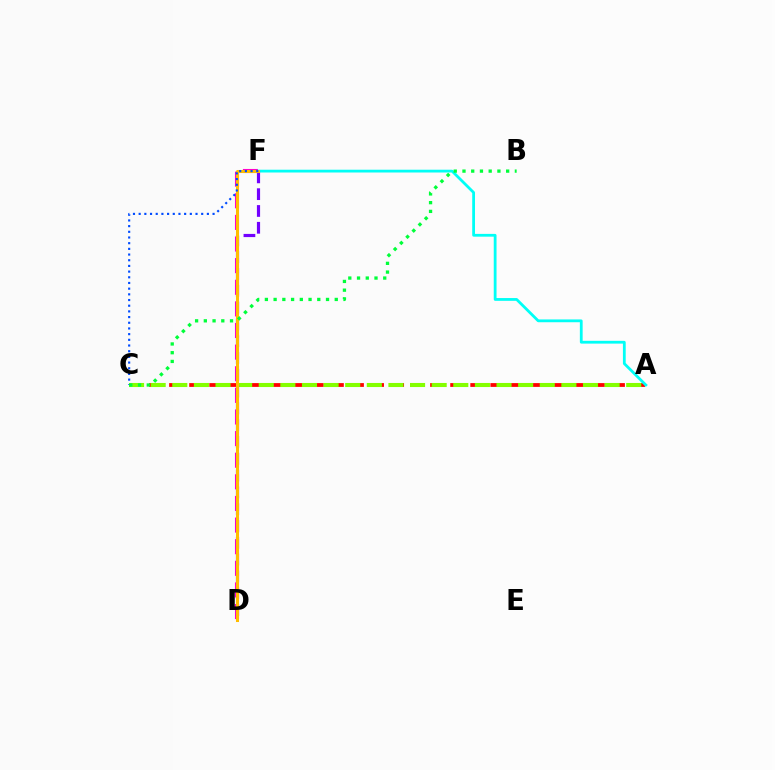{('D', 'F'): [{'color': '#ff00cf', 'line_style': 'dashed', 'thickness': 2.94}, {'color': '#7200ff', 'line_style': 'dashed', 'thickness': 2.28}, {'color': '#ffbd00', 'line_style': 'solid', 'thickness': 2.19}], ('A', 'C'): [{'color': '#ff0000', 'line_style': 'dashed', 'thickness': 2.73}, {'color': '#84ff00', 'line_style': 'dashed', 'thickness': 2.94}], ('A', 'F'): [{'color': '#00fff6', 'line_style': 'solid', 'thickness': 2.0}], ('C', 'F'): [{'color': '#004bff', 'line_style': 'dotted', 'thickness': 1.54}], ('B', 'C'): [{'color': '#00ff39', 'line_style': 'dotted', 'thickness': 2.37}]}